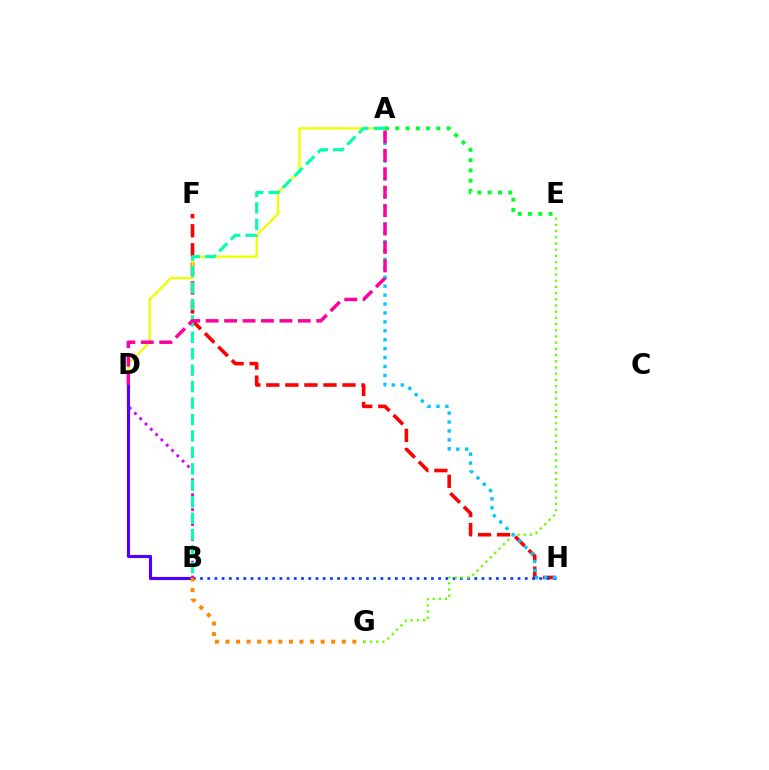{('F', 'H'): [{'color': '#ff0000', 'line_style': 'dashed', 'thickness': 2.59}], ('A', 'D'): [{'color': '#eeff00', 'line_style': 'solid', 'thickness': 1.68}, {'color': '#ff00a0', 'line_style': 'dashed', 'thickness': 2.5}], ('B', 'H'): [{'color': '#003fff', 'line_style': 'dotted', 'thickness': 1.96}], ('B', 'D'): [{'color': '#d600ff', 'line_style': 'dotted', 'thickness': 2.04}, {'color': '#4f00ff', 'line_style': 'solid', 'thickness': 2.25}], ('E', 'G'): [{'color': '#66ff00', 'line_style': 'dotted', 'thickness': 1.68}], ('A', 'B'): [{'color': '#00ffaf', 'line_style': 'dashed', 'thickness': 2.24}], ('B', 'G'): [{'color': '#ff8800', 'line_style': 'dotted', 'thickness': 2.87}], ('A', 'E'): [{'color': '#00ff27', 'line_style': 'dotted', 'thickness': 2.8}], ('A', 'H'): [{'color': '#00c7ff', 'line_style': 'dotted', 'thickness': 2.43}]}